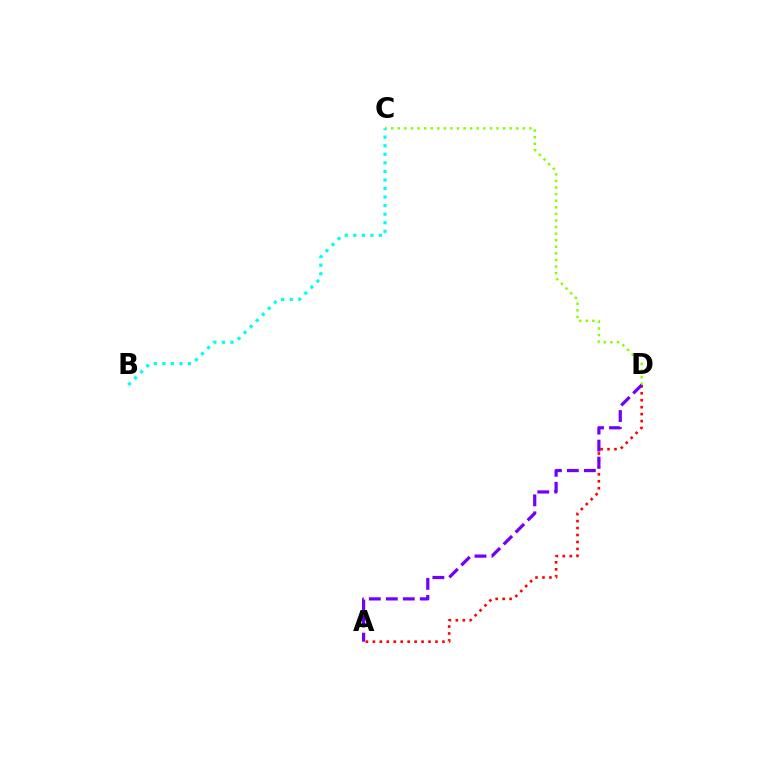{('A', 'D'): [{'color': '#ff0000', 'line_style': 'dotted', 'thickness': 1.89}, {'color': '#7200ff', 'line_style': 'dashed', 'thickness': 2.31}], ('C', 'D'): [{'color': '#84ff00', 'line_style': 'dotted', 'thickness': 1.79}], ('B', 'C'): [{'color': '#00fff6', 'line_style': 'dotted', 'thickness': 2.32}]}